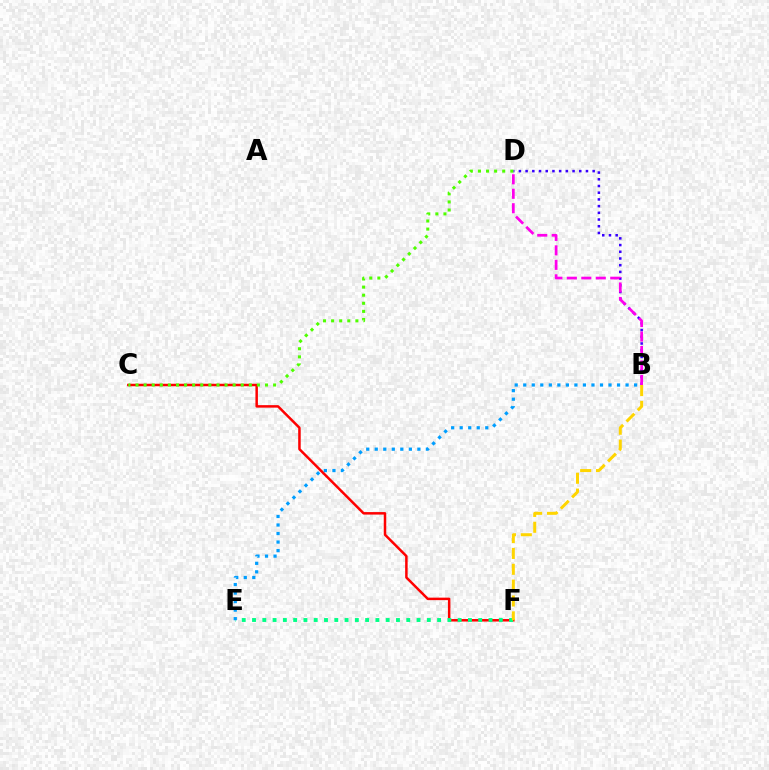{('C', 'F'): [{'color': '#ff0000', 'line_style': 'solid', 'thickness': 1.8}], ('E', 'F'): [{'color': '#00ff86', 'line_style': 'dotted', 'thickness': 2.79}], ('B', 'F'): [{'color': '#ffd500', 'line_style': 'dashed', 'thickness': 2.15}], ('B', 'D'): [{'color': '#3700ff', 'line_style': 'dotted', 'thickness': 1.82}, {'color': '#ff00ed', 'line_style': 'dashed', 'thickness': 1.97}], ('C', 'D'): [{'color': '#4fff00', 'line_style': 'dotted', 'thickness': 2.2}], ('B', 'E'): [{'color': '#009eff', 'line_style': 'dotted', 'thickness': 2.32}]}